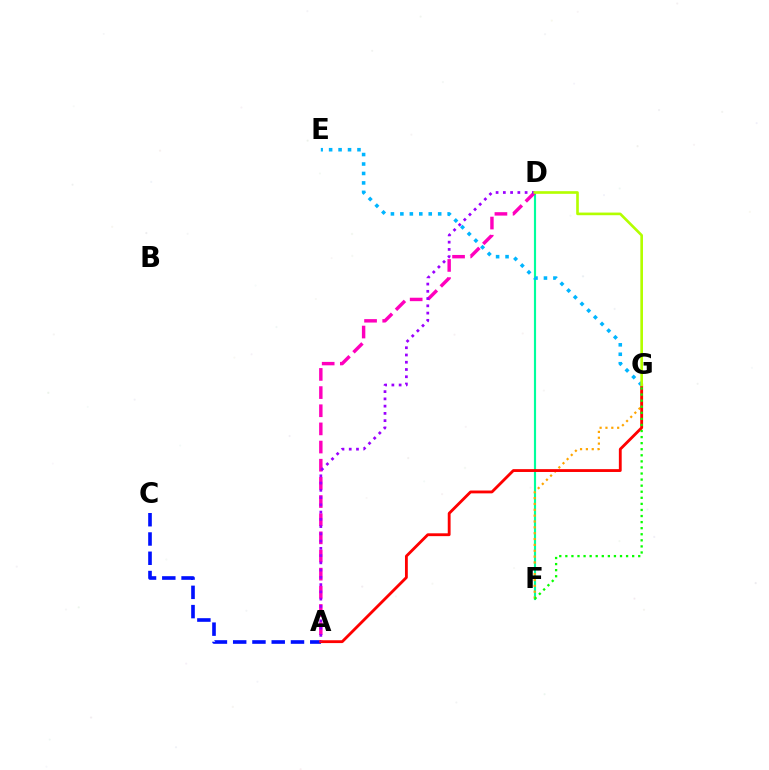{('D', 'F'): [{'color': '#00ff9d', 'line_style': 'solid', 'thickness': 1.55}], ('A', 'C'): [{'color': '#0010ff', 'line_style': 'dashed', 'thickness': 2.62}], ('A', 'D'): [{'color': '#ff00bd', 'line_style': 'dashed', 'thickness': 2.47}, {'color': '#9b00ff', 'line_style': 'dotted', 'thickness': 1.97}], ('F', 'G'): [{'color': '#ffa500', 'line_style': 'dotted', 'thickness': 1.59}, {'color': '#08ff00', 'line_style': 'dotted', 'thickness': 1.65}], ('A', 'G'): [{'color': '#ff0000', 'line_style': 'solid', 'thickness': 2.04}], ('E', 'G'): [{'color': '#00b5ff', 'line_style': 'dotted', 'thickness': 2.57}], ('D', 'G'): [{'color': '#b3ff00', 'line_style': 'solid', 'thickness': 1.91}]}